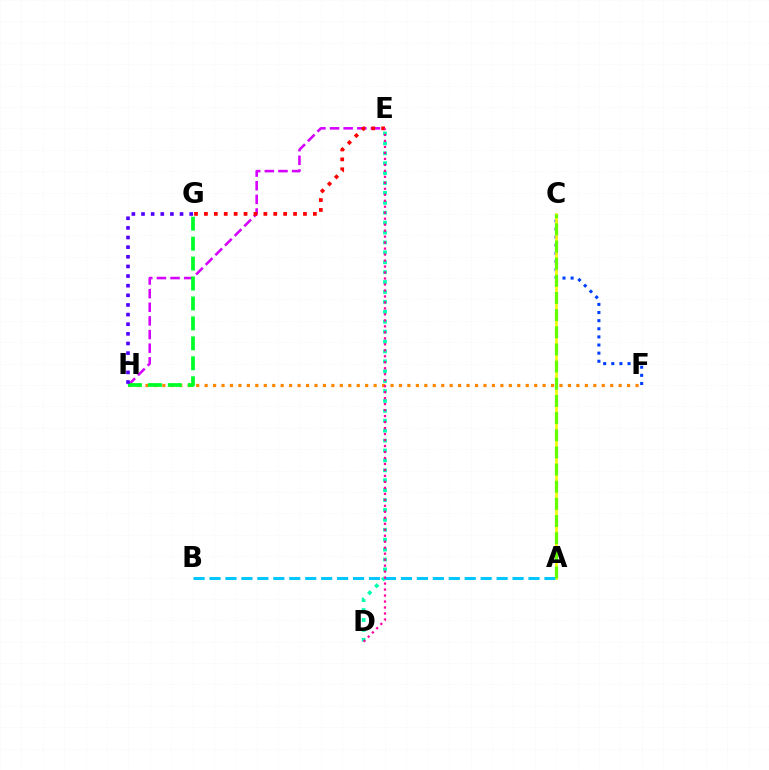{('E', 'H'): [{'color': '#d600ff', 'line_style': 'dashed', 'thickness': 1.85}], ('C', 'F'): [{'color': '#003fff', 'line_style': 'dotted', 'thickness': 2.21}], ('D', 'E'): [{'color': '#00ffaf', 'line_style': 'dotted', 'thickness': 2.69}, {'color': '#ff00a0', 'line_style': 'dotted', 'thickness': 1.63}], ('F', 'H'): [{'color': '#ff8800', 'line_style': 'dotted', 'thickness': 2.3}], ('G', 'H'): [{'color': '#00ff27', 'line_style': 'dashed', 'thickness': 2.71}, {'color': '#4f00ff', 'line_style': 'dotted', 'thickness': 2.62}], ('A', 'C'): [{'color': '#eeff00', 'line_style': 'solid', 'thickness': 1.93}, {'color': '#66ff00', 'line_style': 'dashed', 'thickness': 2.33}], ('E', 'G'): [{'color': '#ff0000', 'line_style': 'dotted', 'thickness': 2.69}], ('A', 'B'): [{'color': '#00c7ff', 'line_style': 'dashed', 'thickness': 2.17}]}